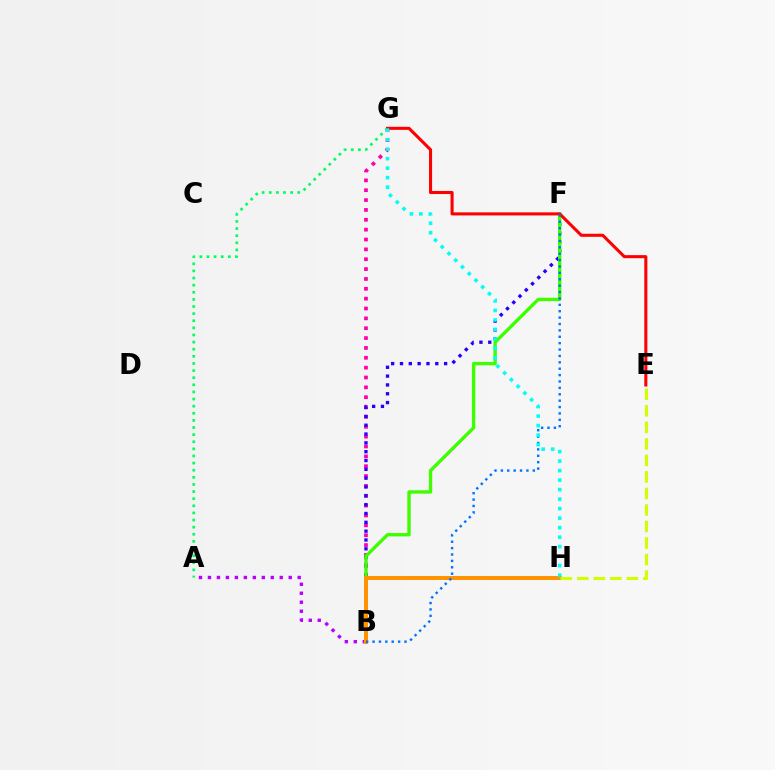{('B', 'G'): [{'color': '#ff00ac', 'line_style': 'dotted', 'thickness': 2.68}], ('A', 'B'): [{'color': '#b900ff', 'line_style': 'dotted', 'thickness': 2.44}], ('A', 'G'): [{'color': '#00ff5c', 'line_style': 'dotted', 'thickness': 1.93}], ('B', 'F'): [{'color': '#2500ff', 'line_style': 'dotted', 'thickness': 2.4}, {'color': '#3dff00', 'line_style': 'solid', 'thickness': 2.42}, {'color': '#0074ff', 'line_style': 'dotted', 'thickness': 1.74}], ('E', 'G'): [{'color': '#ff0000', 'line_style': 'solid', 'thickness': 2.21}], ('B', 'H'): [{'color': '#ff9400', 'line_style': 'solid', 'thickness': 2.88}], ('G', 'H'): [{'color': '#00fff6', 'line_style': 'dotted', 'thickness': 2.58}], ('E', 'H'): [{'color': '#d1ff00', 'line_style': 'dashed', 'thickness': 2.25}]}